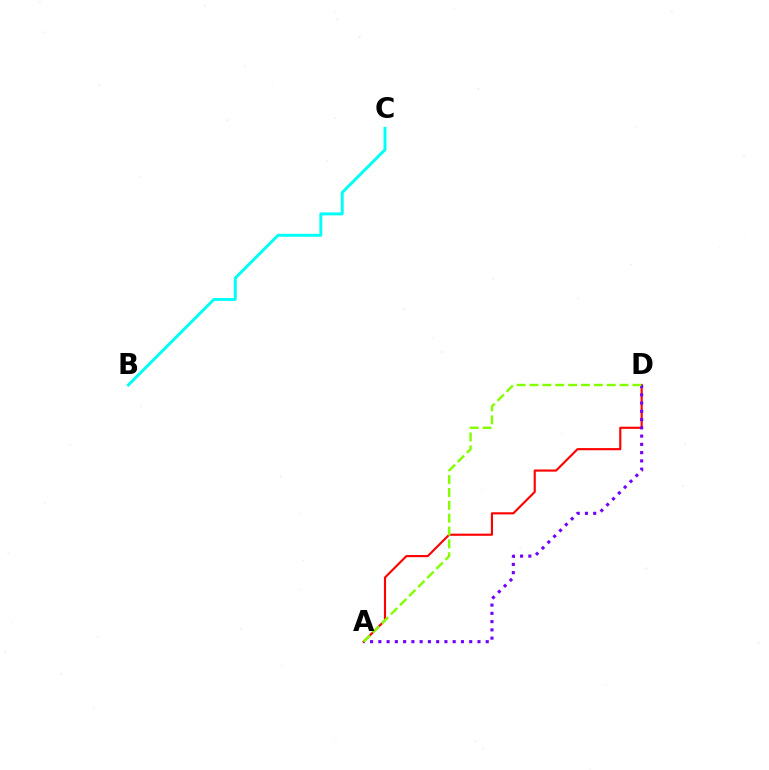{('B', 'C'): [{'color': '#00fff6', 'line_style': 'solid', 'thickness': 2.11}], ('A', 'D'): [{'color': '#ff0000', 'line_style': 'solid', 'thickness': 1.54}, {'color': '#7200ff', 'line_style': 'dotted', 'thickness': 2.24}, {'color': '#84ff00', 'line_style': 'dashed', 'thickness': 1.75}]}